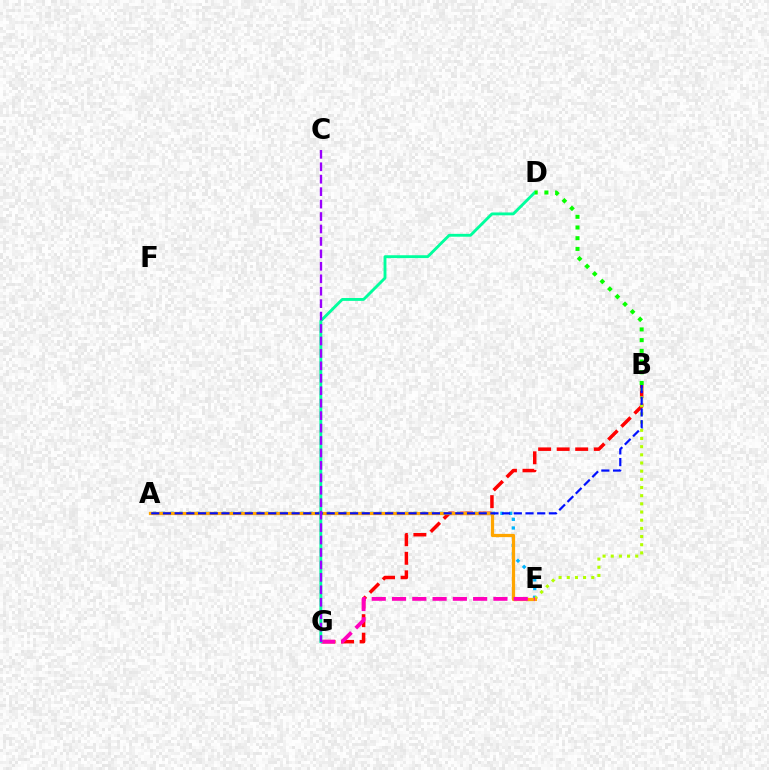{('A', 'E'): [{'color': '#00b5ff', 'line_style': 'dotted', 'thickness': 2.36}, {'color': '#ffa500', 'line_style': 'solid', 'thickness': 2.34}], ('B', 'G'): [{'color': '#ff0000', 'line_style': 'dashed', 'thickness': 2.52}], ('B', 'E'): [{'color': '#b3ff00', 'line_style': 'dotted', 'thickness': 2.22}], ('A', 'B'): [{'color': '#0010ff', 'line_style': 'dashed', 'thickness': 1.59}], ('E', 'G'): [{'color': '#ff00bd', 'line_style': 'dashed', 'thickness': 2.75}], ('D', 'G'): [{'color': '#00ff9d', 'line_style': 'solid', 'thickness': 2.06}], ('B', 'D'): [{'color': '#08ff00', 'line_style': 'dotted', 'thickness': 2.91}], ('C', 'G'): [{'color': '#9b00ff', 'line_style': 'dashed', 'thickness': 1.69}]}